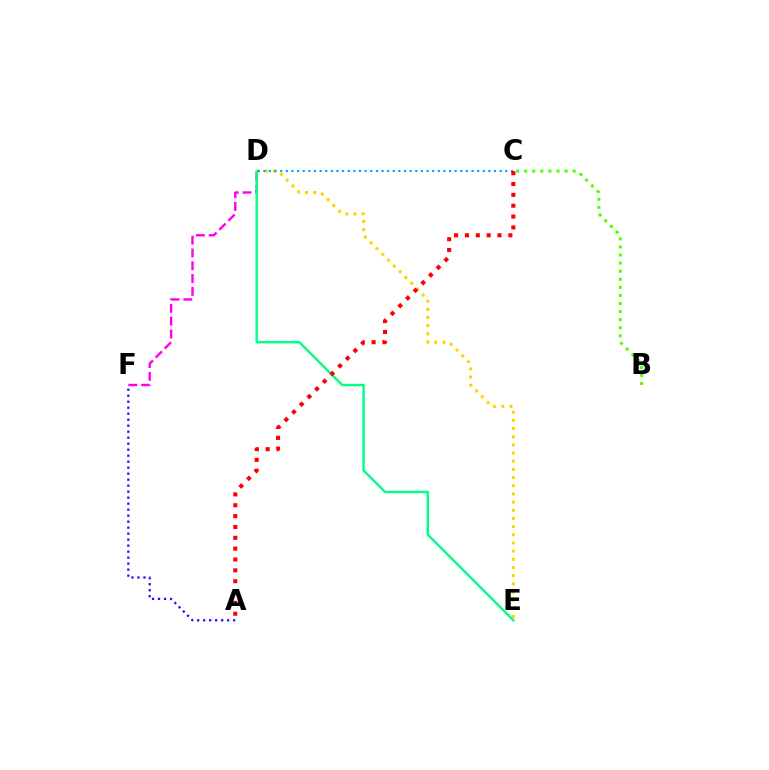{('D', 'E'): [{'color': '#ffd500', 'line_style': 'dotted', 'thickness': 2.22}, {'color': '#00ff86', 'line_style': 'solid', 'thickness': 1.73}], ('A', 'F'): [{'color': '#3700ff', 'line_style': 'dotted', 'thickness': 1.63}], ('D', 'F'): [{'color': '#ff00ed', 'line_style': 'dashed', 'thickness': 1.74}], ('B', 'C'): [{'color': '#4fff00', 'line_style': 'dotted', 'thickness': 2.19}], ('C', 'D'): [{'color': '#009eff', 'line_style': 'dotted', 'thickness': 1.53}], ('A', 'C'): [{'color': '#ff0000', 'line_style': 'dotted', 'thickness': 2.95}]}